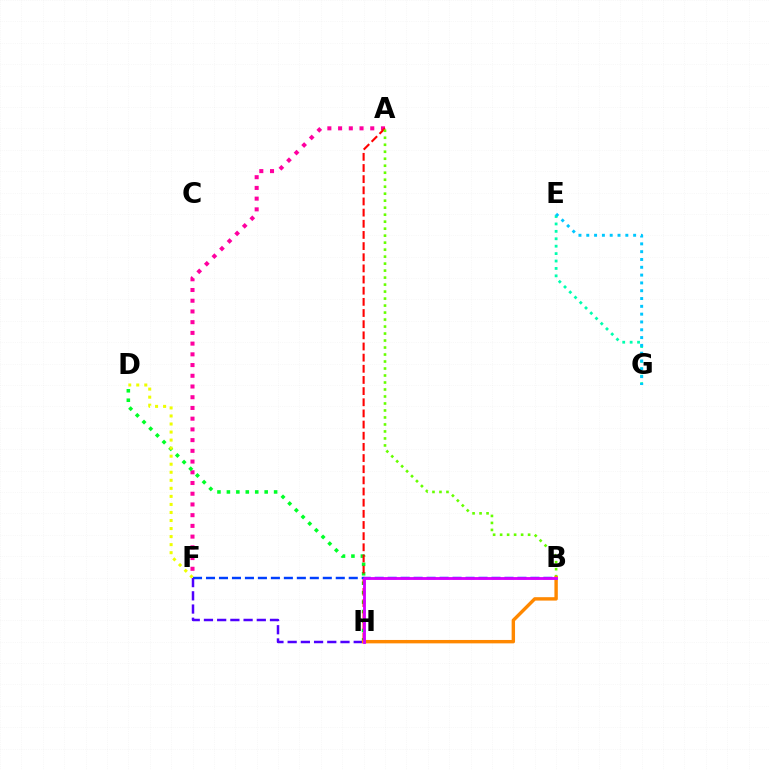{('A', 'F'): [{'color': '#ff00a0', 'line_style': 'dotted', 'thickness': 2.91}], ('D', 'H'): [{'color': '#00ff27', 'line_style': 'dotted', 'thickness': 2.57}], ('E', 'G'): [{'color': '#00ffaf', 'line_style': 'dotted', 'thickness': 2.01}, {'color': '#00c7ff', 'line_style': 'dotted', 'thickness': 2.12}], ('A', 'H'): [{'color': '#ff0000', 'line_style': 'dashed', 'thickness': 1.52}], ('B', 'F'): [{'color': '#003fff', 'line_style': 'dashed', 'thickness': 1.76}], ('A', 'B'): [{'color': '#66ff00', 'line_style': 'dotted', 'thickness': 1.9}], ('F', 'H'): [{'color': '#4f00ff', 'line_style': 'dashed', 'thickness': 1.79}], ('B', 'H'): [{'color': '#ff8800', 'line_style': 'solid', 'thickness': 2.45}, {'color': '#d600ff', 'line_style': 'solid', 'thickness': 2.05}], ('D', 'F'): [{'color': '#eeff00', 'line_style': 'dotted', 'thickness': 2.18}]}